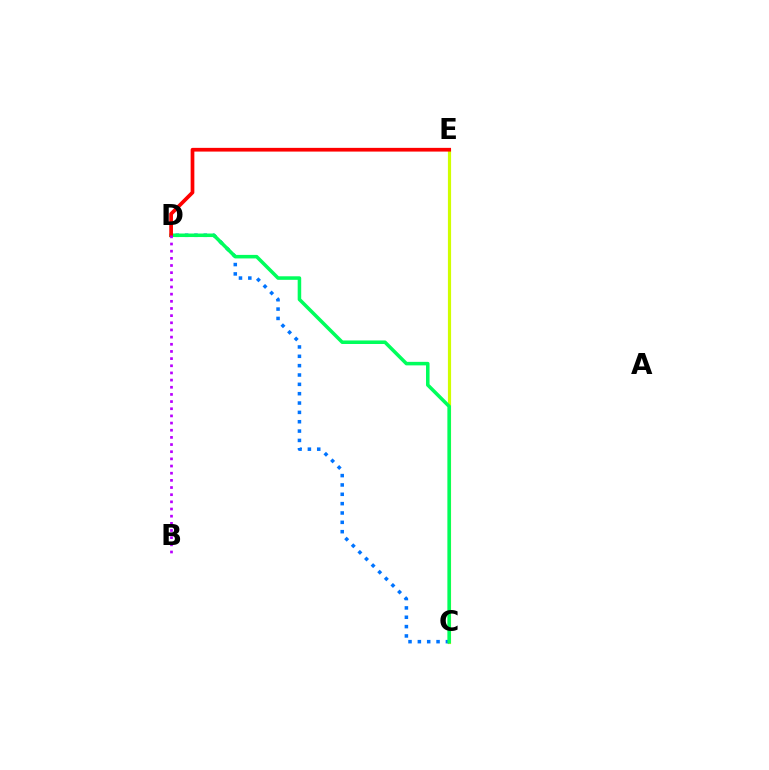{('C', 'E'): [{'color': '#d1ff00', 'line_style': 'solid', 'thickness': 2.29}], ('C', 'D'): [{'color': '#0074ff', 'line_style': 'dotted', 'thickness': 2.54}, {'color': '#00ff5c', 'line_style': 'solid', 'thickness': 2.55}], ('D', 'E'): [{'color': '#ff0000', 'line_style': 'solid', 'thickness': 2.67}], ('B', 'D'): [{'color': '#b900ff', 'line_style': 'dotted', 'thickness': 1.95}]}